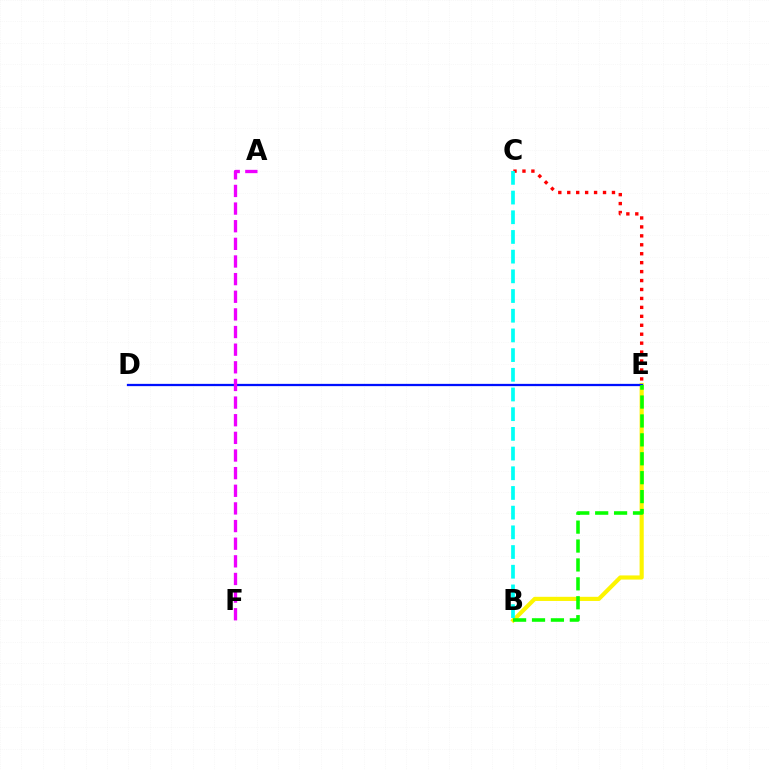{('B', 'E'): [{'color': '#fcf500', 'line_style': 'solid', 'thickness': 2.98}, {'color': '#08ff00', 'line_style': 'dashed', 'thickness': 2.57}], ('D', 'E'): [{'color': '#0010ff', 'line_style': 'solid', 'thickness': 1.64}], ('A', 'F'): [{'color': '#ee00ff', 'line_style': 'dashed', 'thickness': 2.4}], ('C', 'E'): [{'color': '#ff0000', 'line_style': 'dotted', 'thickness': 2.43}], ('B', 'C'): [{'color': '#00fff6', 'line_style': 'dashed', 'thickness': 2.68}]}